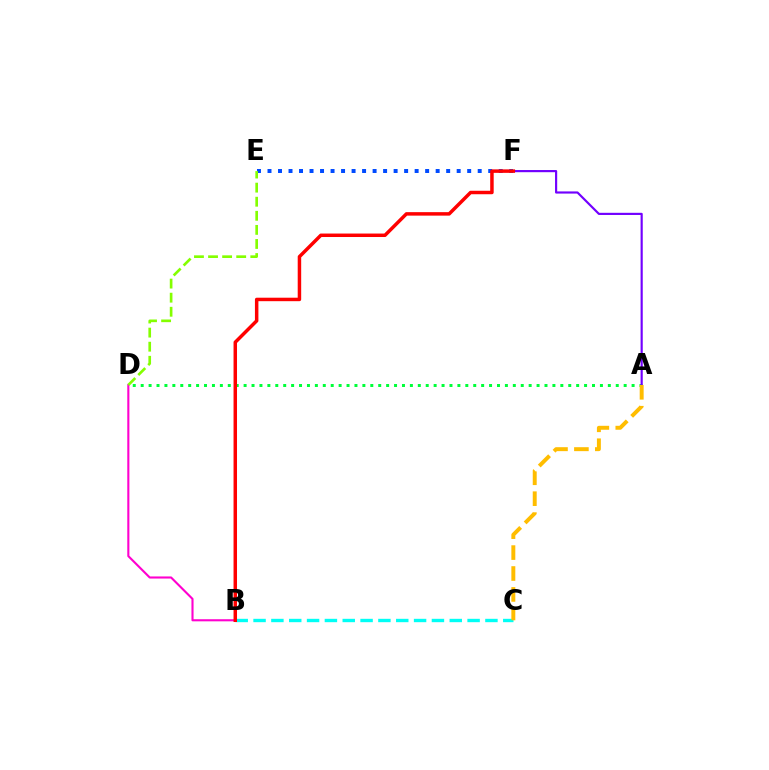{('A', 'D'): [{'color': '#00ff39', 'line_style': 'dotted', 'thickness': 2.15}], ('E', 'F'): [{'color': '#004bff', 'line_style': 'dotted', 'thickness': 2.86}], ('A', 'F'): [{'color': '#7200ff', 'line_style': 'solid', 'thickness': 1.56}], ('B', 'C'): [{'color': '#00fff6', 'line_style': 'dashed', 'thickness': 2.42}], ('B', 'D'): [{'color': '#ff00cf', 'line_style': 'solid', 'thickness': 1.52}], ('D', 'E'): [{'color': '#84ff00', 'line_style': 'dashed', 'thickness': 1.91}], ('B', 'F'): [{'color': '#ff0000', 'line_style': 'solid', 'thickness': 2.5}], ('A', 'C'): [{'color': '#ffbd00', 'line_style': 'dashed', 'thickness': 2.84}]}